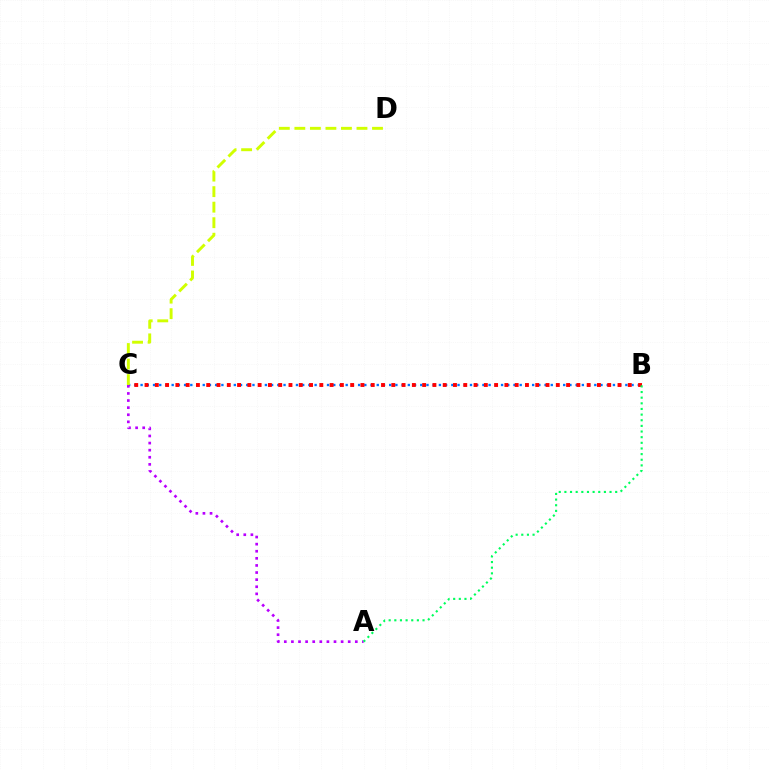{('B', 'C'): [{'color': '#0074ff', 'line_style': 'dotted', 'thickness': 1.69}, {'color': '#ff0000', 'line_style': 'dotted', 'thickness': 2.79}], ('A', 'C'): [{'color': '#b900ff', 'line_style': 'dotted', 'thickness': 1.93}], ('C', 'D'): [{'color': '#d1ff00', 'line_style': 'dashed', 'thickness': 2.11}], ('A', 'B'): [{'color': '#00ff5c', 'line_style': 'dotted', 'thickness': 1.53}]}